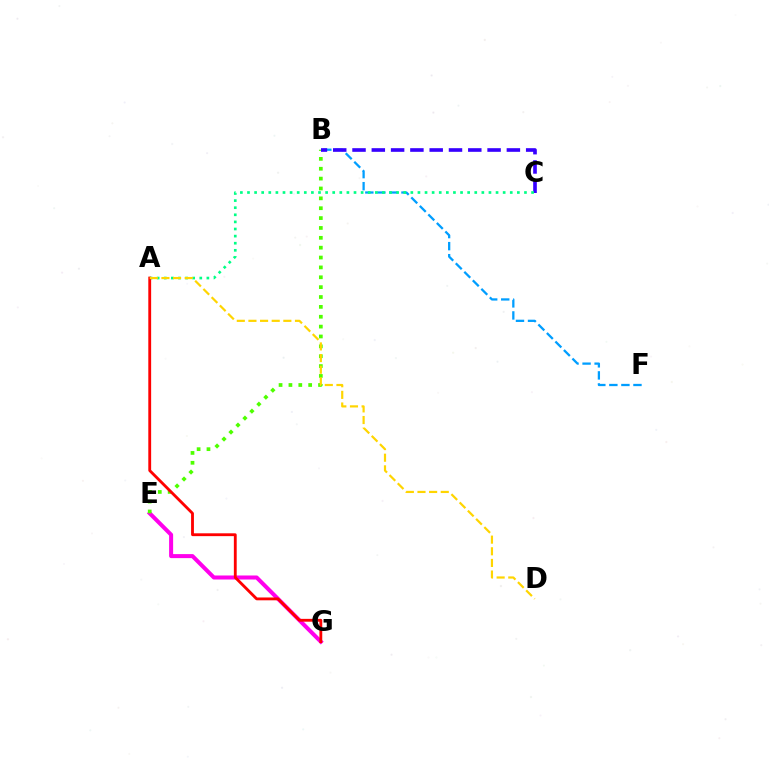{('E', 'G'): [{'color': '#ff00ed', 'line_style': 'solid', 'thickness': 2.9}], ('B', 'E'): [{'color': '#4fff00', 'line_style': 'dotted', 'thickness': 2.68}], ('B', 'F'): [{'color': '#009eff', 'line_style': 'dashed', 'thickness': 1.64}], ('B', 'C'): [{'color': '#3700ff', 'line_style': 'dashed', 'thickness': 2.62}], ('A', 'C'): [{'color': '#00ff86', 'line_style': 'dotted', 'thickness': 1.93}], ('A', 'G'): [{'color': '#ff0000', 'line_style': 'solid', 'thickness': 2.04}], ('A', 'D'): [{'color': '#ffd500', 'line_style': 'dashed', 'thickness': 1.58}]}